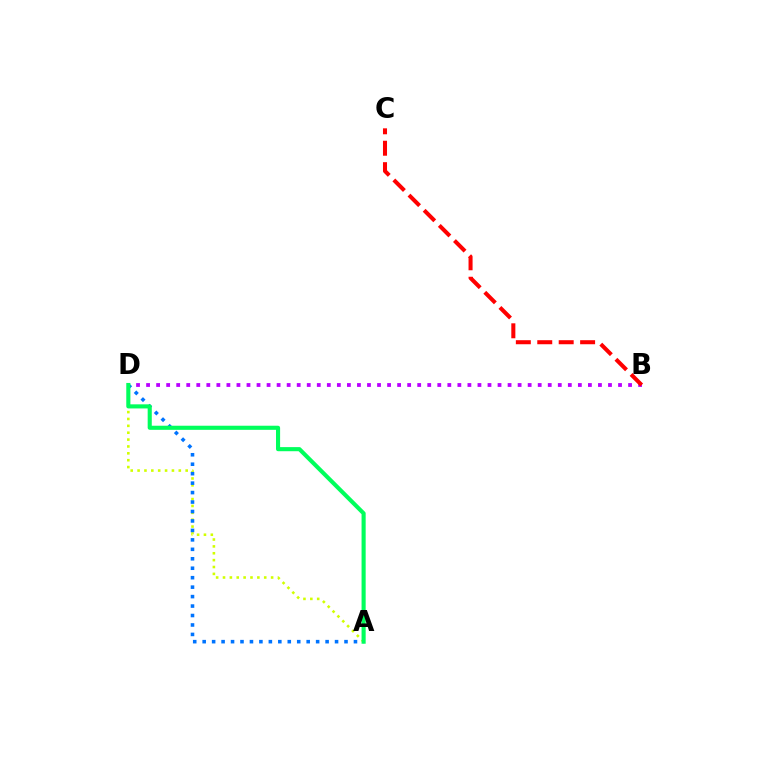{('A', 'D'): [{'color': '#d1ff00', 'line_style': 'dotted', 'thickness': 1.87}, {'color': '#0074ff', 'line_style': 'dotted', 'thickness': 2.57}, {'color': '#00ff5c', 'line_style': 'solid', 'thickness': 2.95}], ('B', 'D'): [{'color': '#b900ff', 'line_style': 'dotted', 'thickness': 2.73}], ('B', 'C'): [{'color': '#ff0000', 'line_style': 'dashed', 'thickness': 2.91}]}